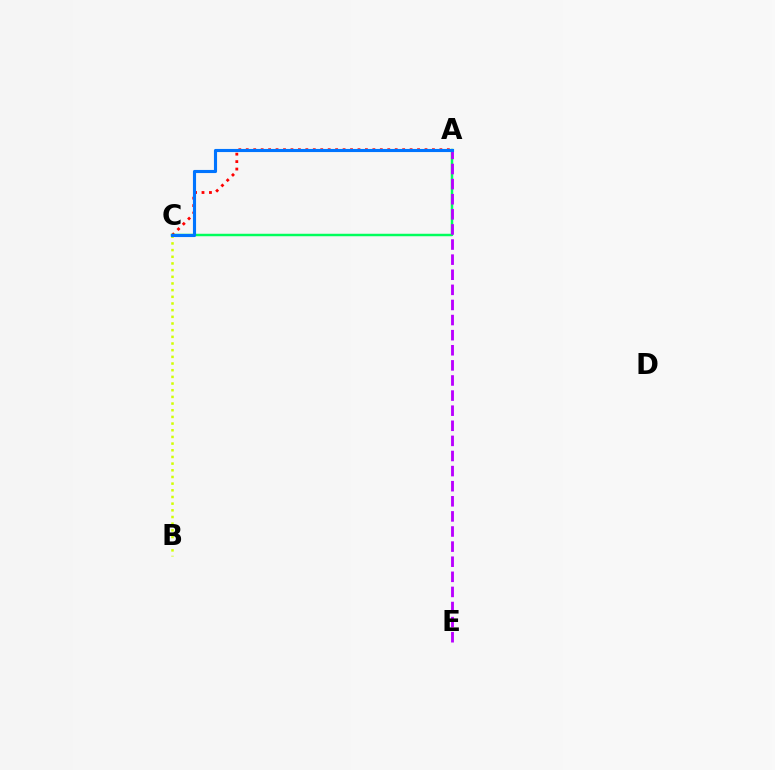{('A', 'C'): [{'color': '#ff0000', 'line_style': 'dotted', 'thickness': 2.02}, {'color': '#00ff5c', 'line_style': 'solid', 'thickness': 1.77}, {'color': '#0074ff', 'line_style': 'solid', 'thickness': 2.24}], ('B', 'C'): [{'color': '#d1ff00', 'line_style': 'dotted', 'thickness': 1.81}], ('A', 'E'): [{'color': '#b900ff', 'line_style': 'dashed', 'thickness': 2.05}]}